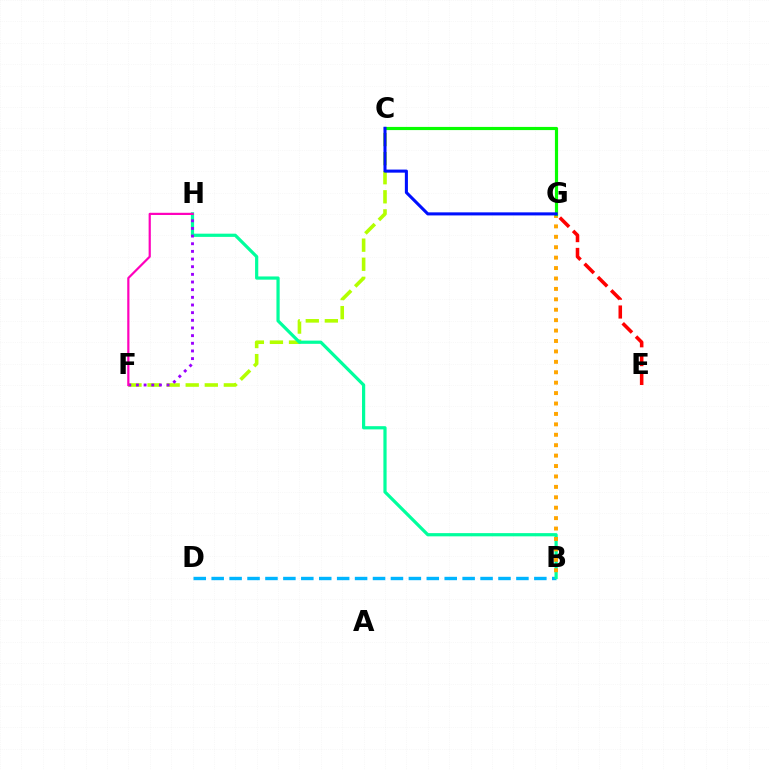{('B', 'D'): [{'color': '#00b5ff', 'line_style': 'dashed', 'thickness': 2.44}], ('C', 'F'): [{'color': '#b3ff00', 'line_style': 'dashed', 'thickness': 2.59}], ('B', 'H'): [{'color': '#00ff9d', 'line_style': 'solid', 'thickness': 2.31}], ('E', 'G'): [{'color': '#ff0000', 'line_style': 'dashed', 'thickness': 2.56}], ('F', 'H'): [{'color': '#9b00ff', 'line_style': 'dotted', 'thickness': 2.08}, {'color': '#ff00bd', 'line_style': 'solid', 'thickness': 1.59}], ('B', 'G'): [{'color': '#ffa500', 'line_style': 'dotted', 'thickness': 2.83}], ('C', 'G'): [{'color': '#08ff00', 'line_style': 'solid', 'thickness': 2.28}, {'color': '#0010ff', 'line_style': 'solid', 'thickness': 2.21}]}